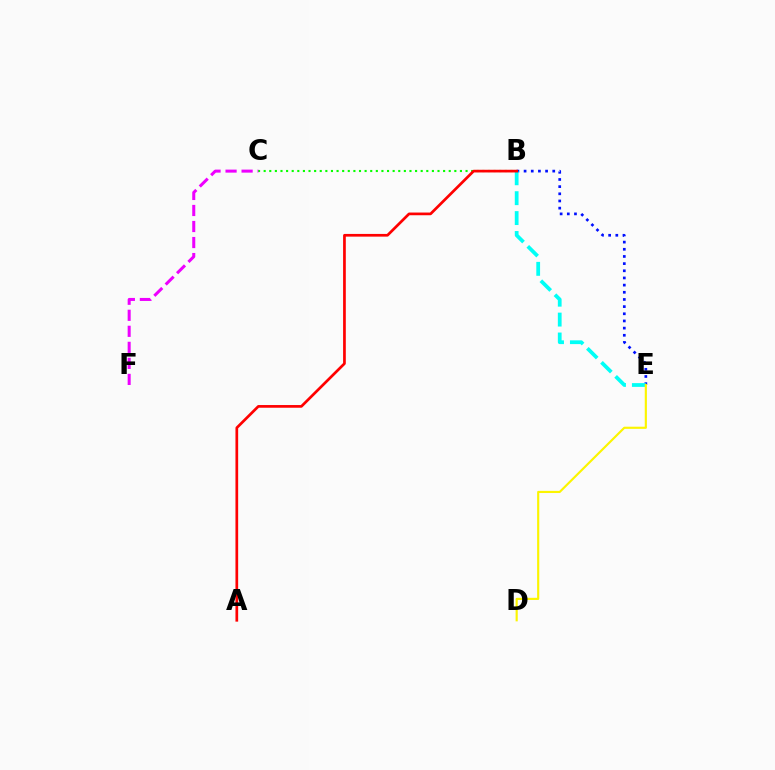{('B', 'C'): [{'color': '#08ff00', 'line_style': 'dotted', 'thickness': 1.52}], ('C', 'F'): [{'color': '#ee00ff', 'line_style': 'dashed', 'thickness': 2.18}], ('B', 'E'): [{'color': '#0010ff', 'line_style': 'dotted', 'thickness': 1.95}, {'color': '#00fff6', 'line_style': 'dashed', 'thickness': 2.7}], ('D', 'E'): [{'color': '#fcf500', 'line_style': 'solid', 'thickness': 1.55}], ('A', 'B'): [{'color': '#ff0000', 'line_style': 'solid', 'thickness': 1.95}]}